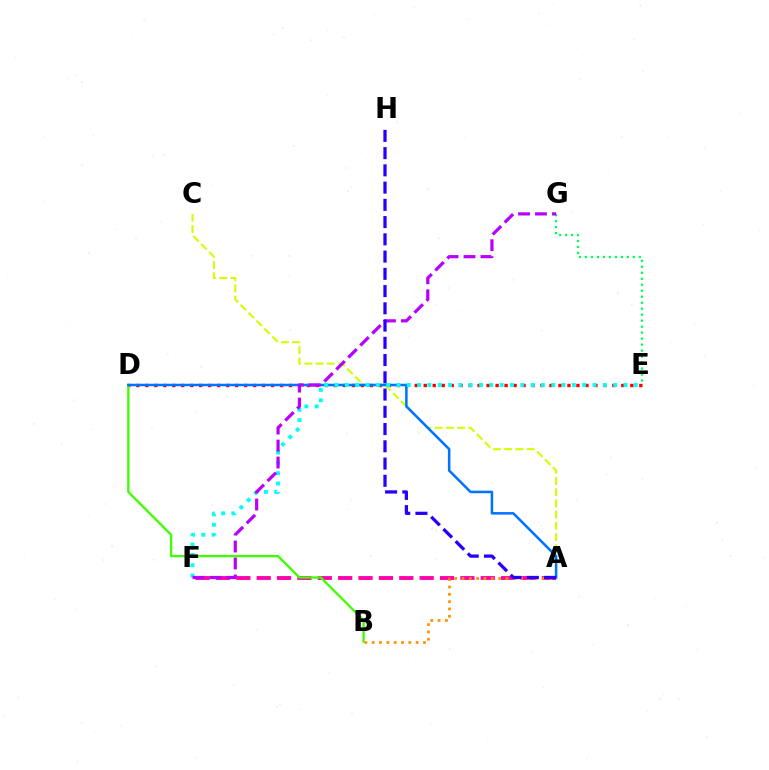{('D', 'E'): [{'color': '#ff0000', 'line_style': 'dotted', 'thickness': 2.44}], ('A', 'F'): [{'color': '#ff00ac', 'line_style': 'dashed', 'thickness': 2.77}], ('A', 'C'): [{'color': '#d1ff00', 'line_style': 'dashed', 'thickness': 1.52}], ('B', 'D'): [{'color': '#3dff00', 'line_style': 'solid', 'thickness': 1.66}], ('E', 'G'): [{'color': '#00ff5c', 'line_style': 'dotted', 'thickness': 1.63}], ('A', 'D'): [{'color': '#0074ff', 'line_style': 'solid', 'thickness': 1.82}], ('E', 'F'): [{'color': '#00fff6', 'line_style': 'dotted', 'thickness': 2.8}], ('F', 'G'): [{'color': '#b900ff', 'line_style': 'dashed', 'thickness': 2.3}], ('A', 'B'): [{'color': '#ff9400', 'line_style': 'dotted', 'thickness': 1.99}], ('A', 'H'): [{'color': '#2500ff', 'line_style': 'dashed', 'thickness': 2.34}]}